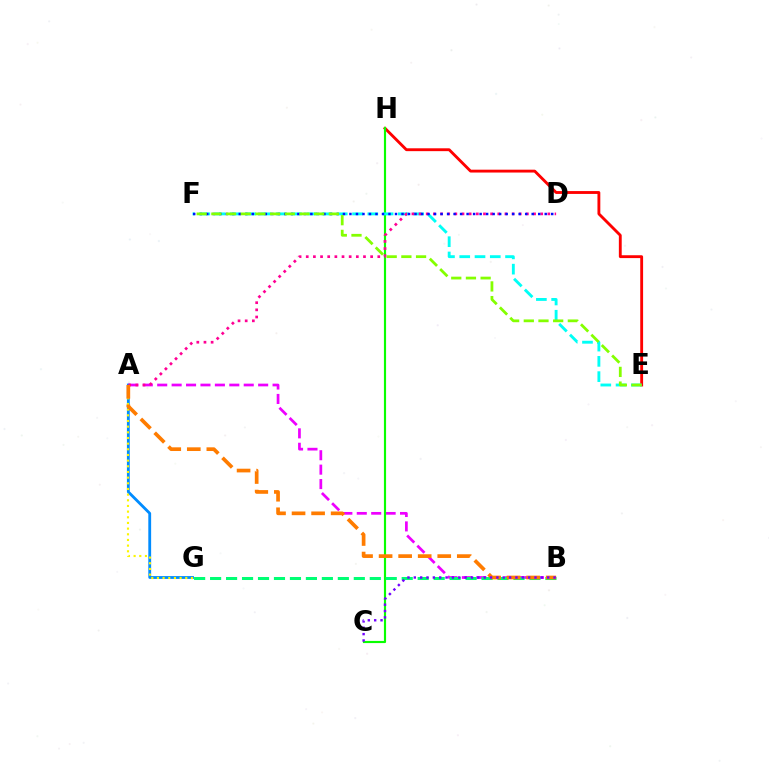{('A', 'B'): [{'color': '#ee00ff', 'line_style': 'dashed', 'thickness': 1.96}, {'color': '#ff7c00', 'line_style': 'dashed', 'thickness': 2.66}], ('E', 'H'): [{'color': '#ff0000', 'line_style': 'solid', 'thickness': 2.06}], ('A', 'G'): [{'color': '#008cff', 'line_style': 'solid', 'thickness': 2.03}, {'color': '#fcf500', 'line_style': 'dotted', 'thickness': 1.54}], ('C', 'H'): [{'color': '#08ff00', 'line_style': 'solid', 'thickness': 1.55}], ('B', 'G'): [{'color': '#00ff74', 'line_style': 'dashed', 'thickness': 2.17}], ('E', 'F'): [{'color': '#00fff6', 'line_style': 'dashed', 'thickness': 2.07}, {'color': '#84ff00', 'line_style': 'dashed', 'thickness': 1.99}], ('A', 'D'): [{'color': '#ff0094', 'line_style': 'dotted', 'thickness': 1.94}], ('B', 'C'): [{'color': '#7200ff', 'line_style': 'dotted', 'thickness': 1.73}], ('D', 'F'): [{'color': '#0010ff', 'line_style': 'dotted', 'thickness': 1.77}]}